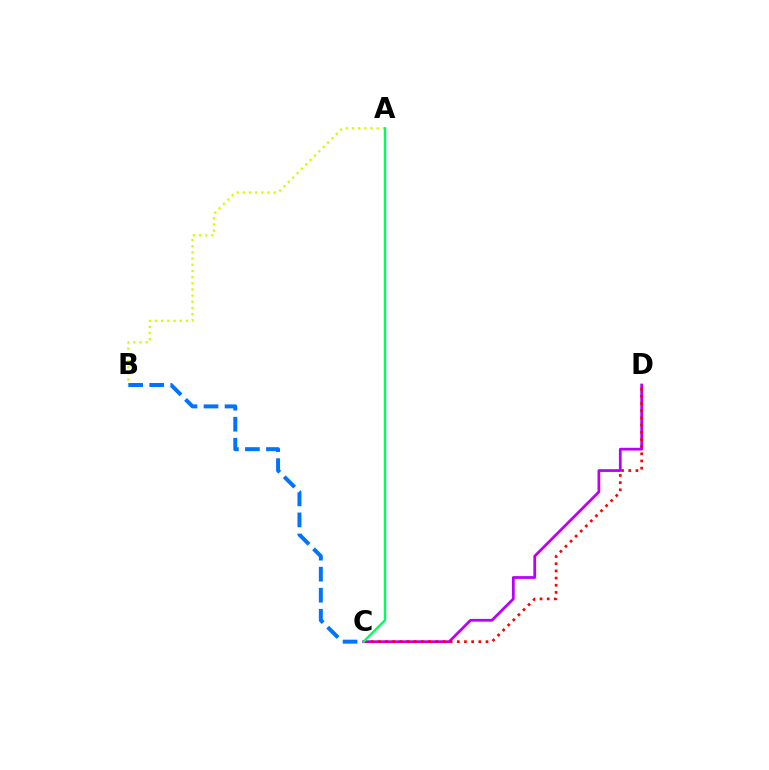{('C', 'D'): [{'color': '#b900ff', 'line_style': 'solid', 'thickness': 1.99}, {'color': '#ff0000', 'line_style': 'dotted', 'thickness': 1.95}], ('A', 'B'): [{'color': '#d1ff00', 'line_style': 'dotted', 'thickness': 1.68}], ('B', 'C'): [{'color': '#0074ff', 'line_style': 'dashed', 'thickness': 2.86}], ('A', 'C'): [{'color': '#00ff5c', 'line_style': 'solid', 'thickness': 1.76}]}